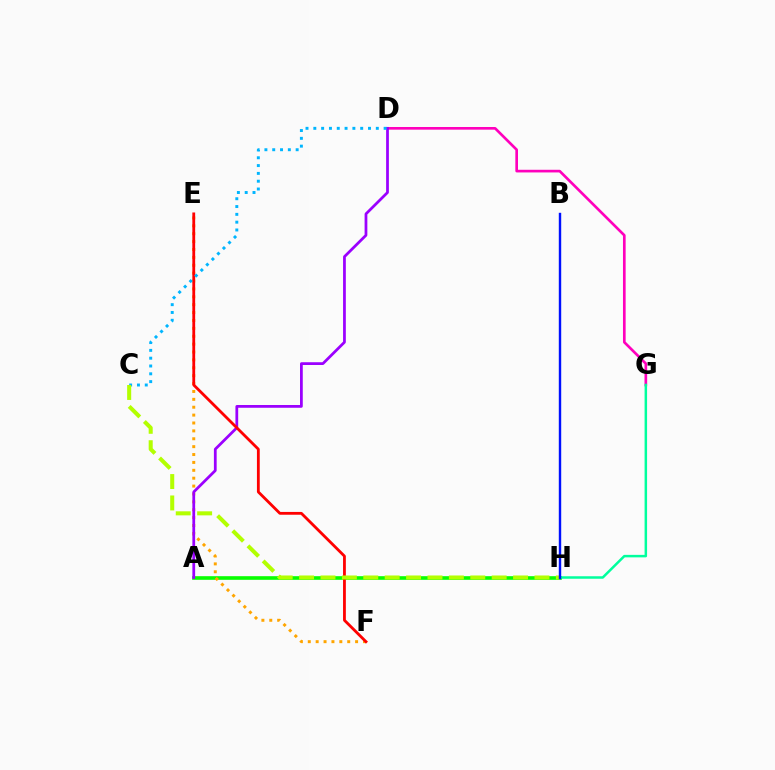{('D', 'G'): [{'color': '#ff00bd', 'line_style': 'solid', 'thickness': 1.92}], ('A', 'H'): [{'color': '#08ff00', 'line_style': 'solid', 'thickness': 2.62}], ('E', 'F'): [{'color': '#ffa500', 'line_style': 'dotted', 'thickness': 2.14}, {'color': '#ff0000', 'line_style': 'solid', 'thickness': 2.02}], ('A', 'D'): [{'color': '#9b00ff', 'line_style': 'solid', 'thickness': 1.99}], ('G', 'H'): [{'color': '#00ff9d', 'line_style': 'solid', 'thickness': 1.8}], ('C', 'D'): [{'color': '#00b5ff', 'line_style': 'dotted', 'thickness': 2.12}], ('C', 'H'): [{'color': '#b3ff00', 'line_style': 'dashed', 'thickness': 2.91}], ('B', 'H'): [{'color': '#0010ff', 'line_style': 'solid', 'thickness': 1.74}]}